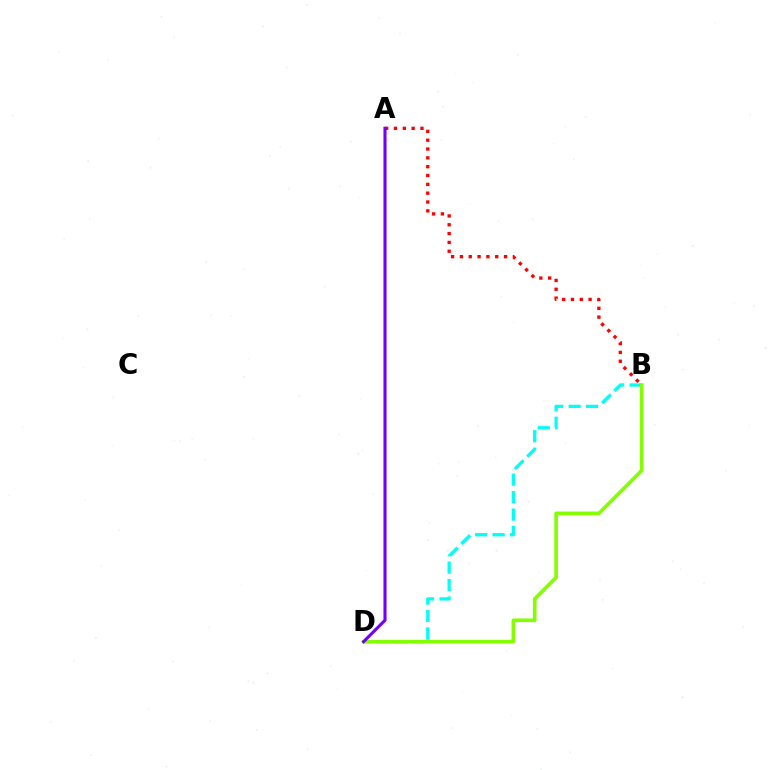{('B', 'D'): [{'color': '#00fff6', 'line_style': 'dashed', 'thickness': 2.37}, {'color': '#84ff00', 'line_style': 'solid', 'thickness': 2.62}], ('A', 'B'): [{'color': '#ff0000', 'line_style': 'dotted', 'thickness': 2.4}], ('A', 'D'): [{'color': '#7200ff', 'line_style': 'solid', 'thickness': 2.23}]}